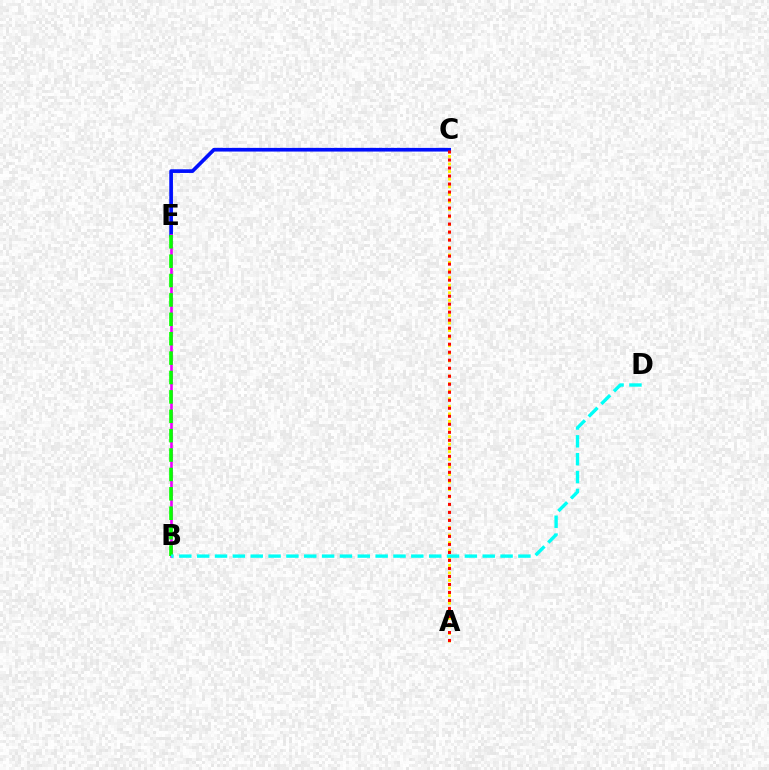{('C', 'E'): [{'color': '#0010ff', 'line_style': 'solid', 'thickness': 2.65}], ('A', 'C'): [{'color': '#fcf500', 'line_style': 'dotted', 'thickness': 2.06}, {'color': '#ff0000', 'line_style': 'dotted', 'thickness': 2.18}], ('B', 'E'): [{'color': '#ee00ff', 'line_style': 'solid', 'thickness': 1.89}, {'color': '#08ff00', 'line_style': 'dashed', 'thickness': 2.63}], ('B', 'D'): [{'color': '#00fff6', 'line_style': 'dashed', 'thickness': 2.42}]}